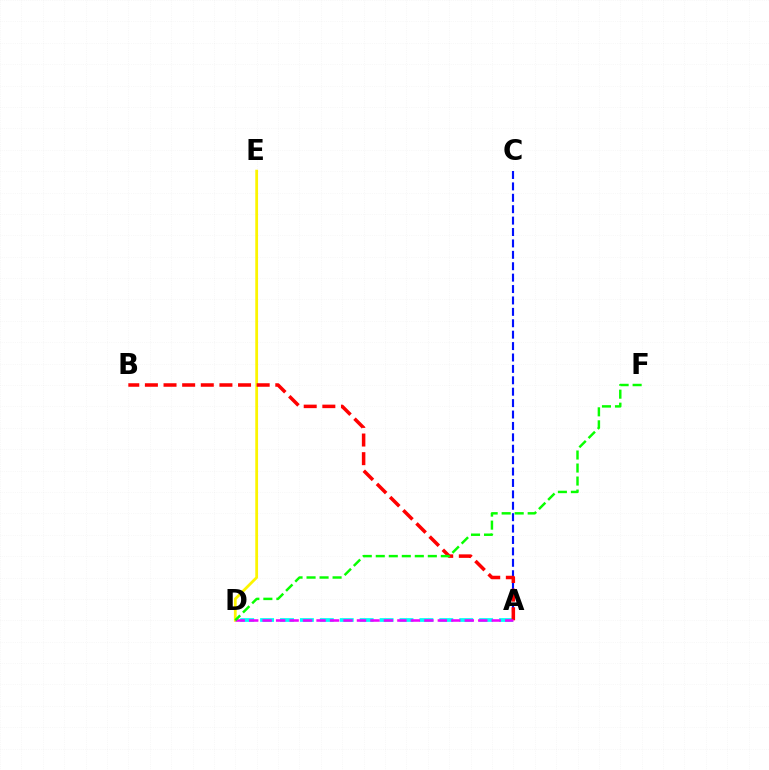{('A', 'C'): [{'color': '#0010ff', 'line_style': 'dashed', 'thickness': 1.55}], ('D', 'E'): [{'color': '#fcf500', 'line_style': 'solid', 'thickness': 1.99}], ('A', 'D'): [{'color': '#00fff6', 'line_style': 'dashed', 'thickness': 2.71}, {'color': '#ee00ff', 'line_style': 'dashed', 'thickness': 1.83}], ('A', 'B'): [{'color': '#ff0000', 'line_style': 'dashed', 'thickness': 2.53}], ('D', 'F'): [{'color': '#08ff00', 'line_style': 'dashed', 'thickness': 1.77}]}